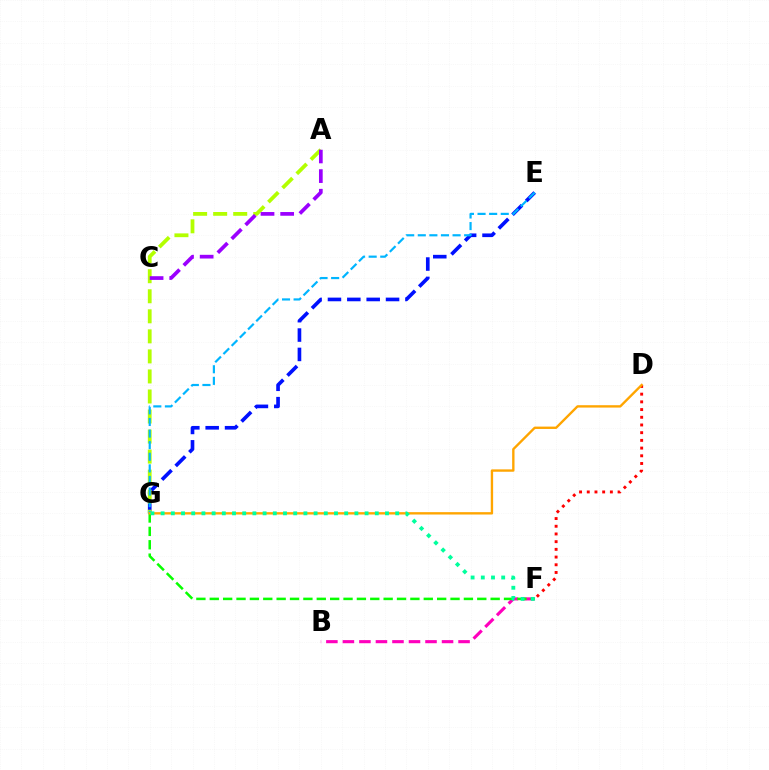{('E', 'G'): [{'color': '#0010ff', 'line_style': 'dashed', 'thickness': 2.63}, {'color': '#00b5ff', 'line_style': 'dashed', 'thickness': 1.58}], ('A', 'G'): [{'color': '#b3ff00', 'line_style': 'dashed', 'thickness': 2.72}], ('D', 'F'): [{'color': '#ff0000', 'line_style': 'dotted', 'thickness': 2.09}], ('B', 'F'): [{'color': '#ff00bd', 'line_style': 'dashed', 'thickness': 2.24}], ('F', 'G'): [{'color': '#08ff00', 'line_style': 'dashed', 'thickness': 1.82}, {'color': '#00ff9d', 'line_style': 'dotted', 'thickness': 2.77}], ('D', 'G'): [{'color': '#ffa500', 'line_style': 'solid', 'thickness': 1.7}], ('A', 'C'): [{'color': '#9b00ff', 'line_style': 'dashed', 'thickness': 2.67}]}